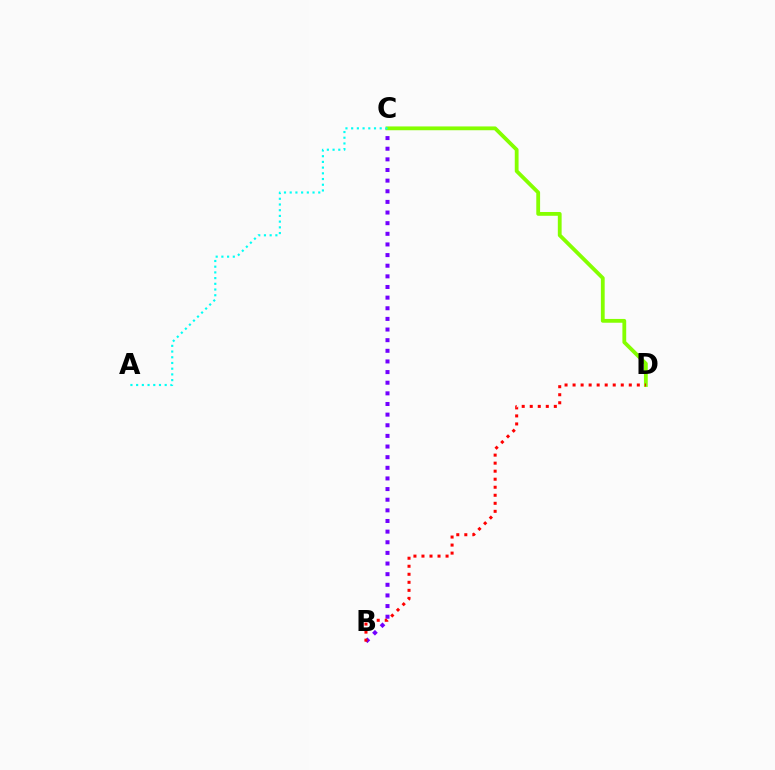{('B', 'C'): [{'color': '#7200ff', 'line_style': 'dotted', 'thickness': 2.89}], ('C', 'D'): [{'color': '#84ff00', 'line_style': 'solid', 'thickness': 2.74}], ('A', 'C'): [{'color': '#00fff6', 'line_style': 'dotted', 'thickness': 1.55}], ('B', 'D'): [{'color': '#ff0000', 'line_style': 'dotted', 'thickness': 2.18}]}